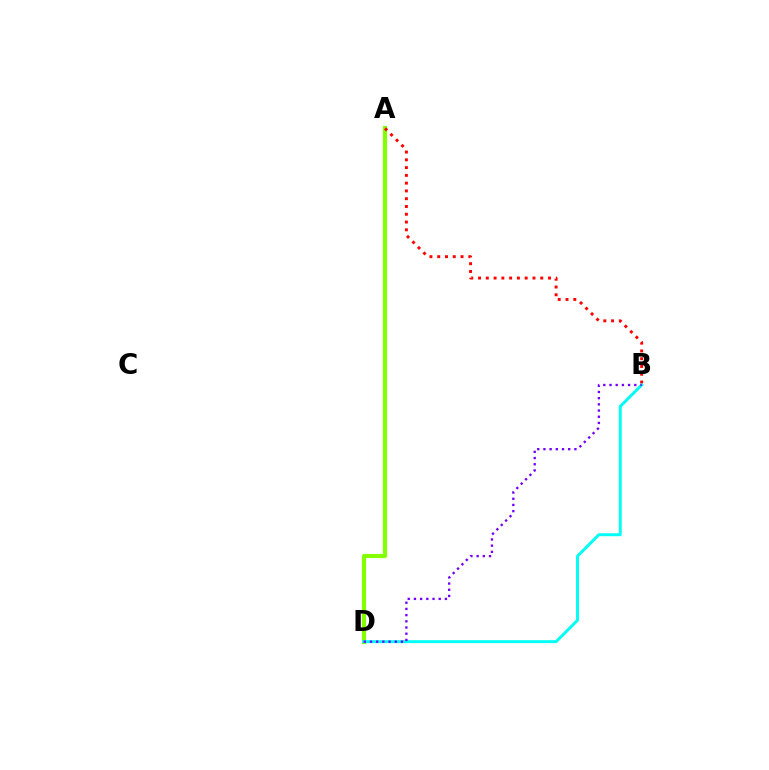{('A', 'D'): [{'color': '#84ff00', 'line_style': 'solid', 'thickness': 3.0}], ('A', 'B'): [{'color': '#ff0000', 'line_style': 'dotted', 'thickness': 2.11}], ('B', 'D'): [{'color': '#00fff6', 'line_style': 'solid', 'thickness': 2.13}, {'color': '#7200ff', 'line_style': 'dotted', 'thickness': 1.68}]}